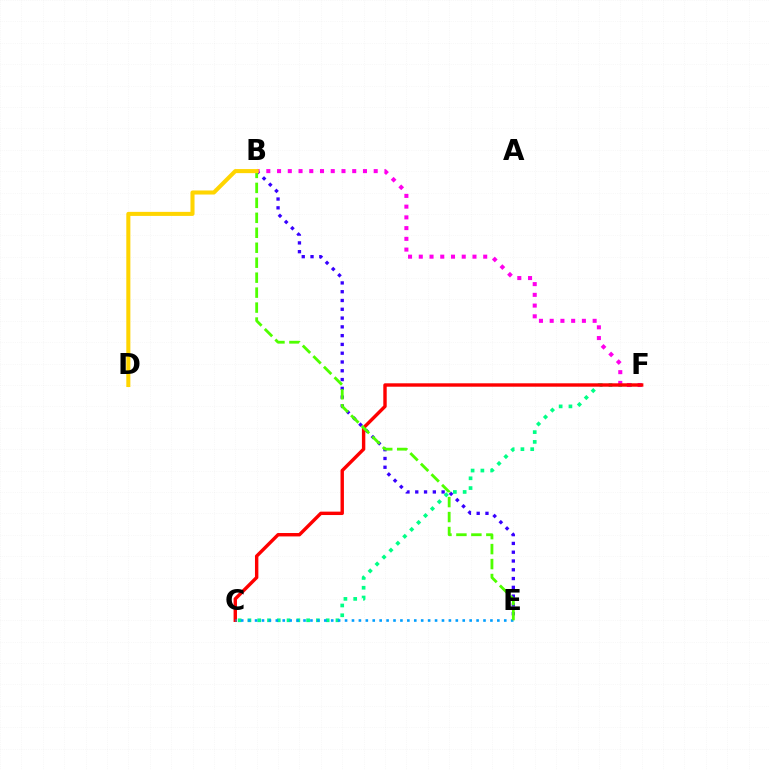{('B', 'E'): [{'color': '#3700ff', 'line_style': 'dotted', 'thickness': 2.39}, {'color': '#4fff00', 'line_style': 'dashed', 'thickness': 2.03}], ('C', 'F'): [{'color': '#00ff86', 'line_style': 'dotted', 'thickness': 2.66}, {'color': '#ff0000', 'line_style': 'solid', 'thickness': 2.45}], ('B', 'F'): [{'color': '#ff00ed', 'line_style': 'dotted', 'thickness': 2.92}], ('C', 'E'): [{'color': '#009eff', 'line_style': 'dotted', 'thickness': 1.88}], ('B', 'D'): [{'color': '#ffd500', 'line_style': 'solid', 'thickness': 2.92}]}